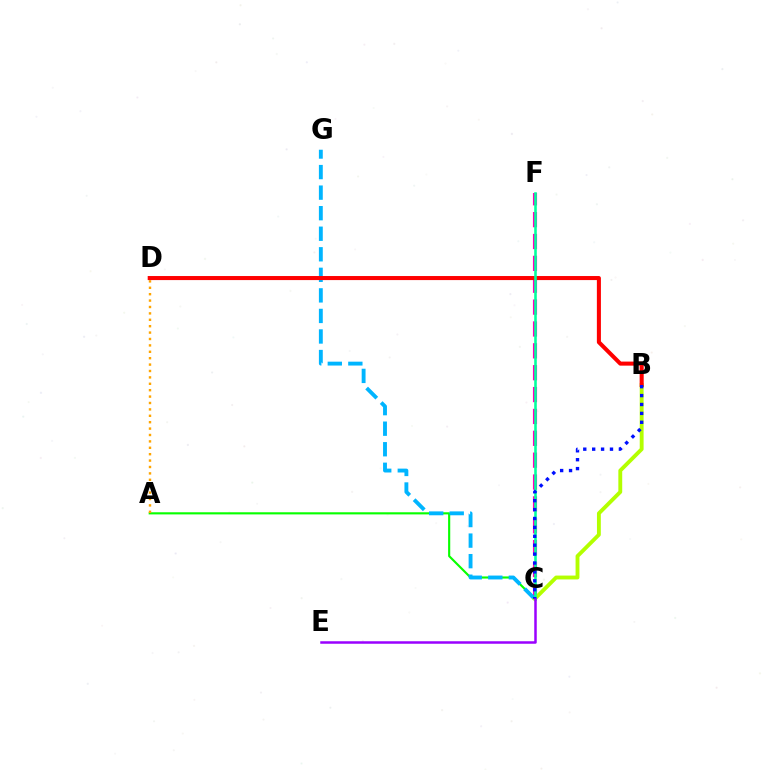{('C', 'F'): [{'color': '#ff00bd', 'line_style': 'dashed', 'thickness': 2.97}, {'color': '#00ff9d', 'line_style': 'solid', 'thickness': 1.85}], ('A', 'C'): [{'color': '#08ff00', 'line_style': 'solid', 'thickness': 1.54}], ('A', 'D'): [{'color': '#ffa500', 'line_style': 'dotted', 'thickness': 1.74}], ('C', 'G'): [{'color': '#00b5ff', 'line_style': 'dashed', 'thickness': 2.79}], ('B', 'C'): [{'color': '#b3ff00', 'line_style': 'solid', 'thickness': 2.78}, {'color': '#0010ff', 'line_style': 'dotted', 'thickness': 2.42}], ('B', 'D'): [{'color': '#ff0000', 'line_style': 'solid', 'thickness': 2.92}], ('C', 'E'): [{'color': '#9b00ff', 'line_style': 'solid', 'thickness': 1.8}]}